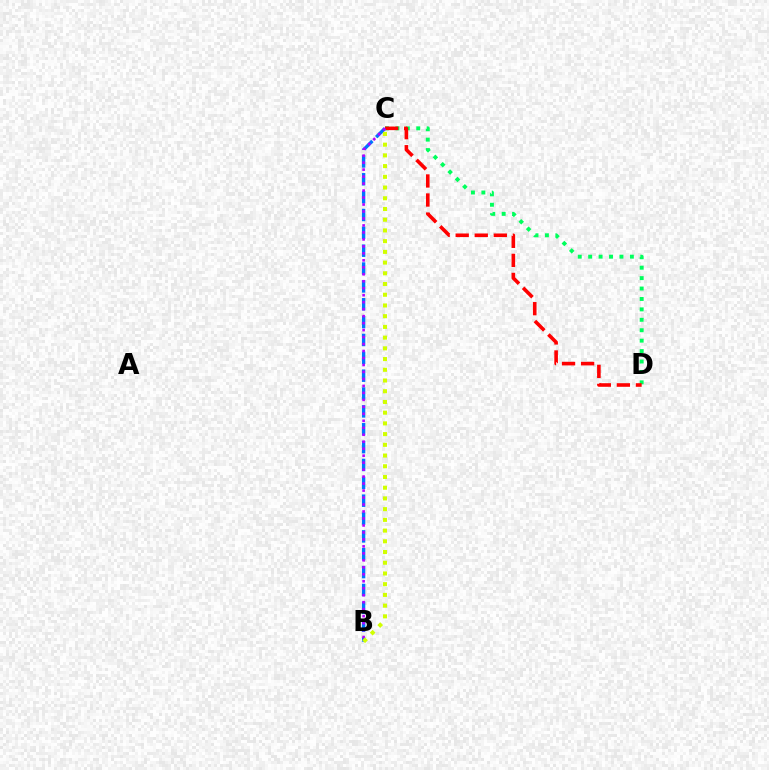{('C', 'D'): [{'color': '#00ff5c', 'line_style': 'dotted', 'thickness': 2.83}, {'color': '#ff0000', 'line_style': 'dashed', 'thickness': 2.59}], ('B', 'C'): [{'color': '#0074ff', 'line_style': 'dashed', 'thickness': 2.43}, {'color': '#b900ff', 'line_style': 'dotted', 'thickness': 1.9}, {'color': '#d1ff00', 'line_style': 'dotted', 'thickness': 2.91}]}